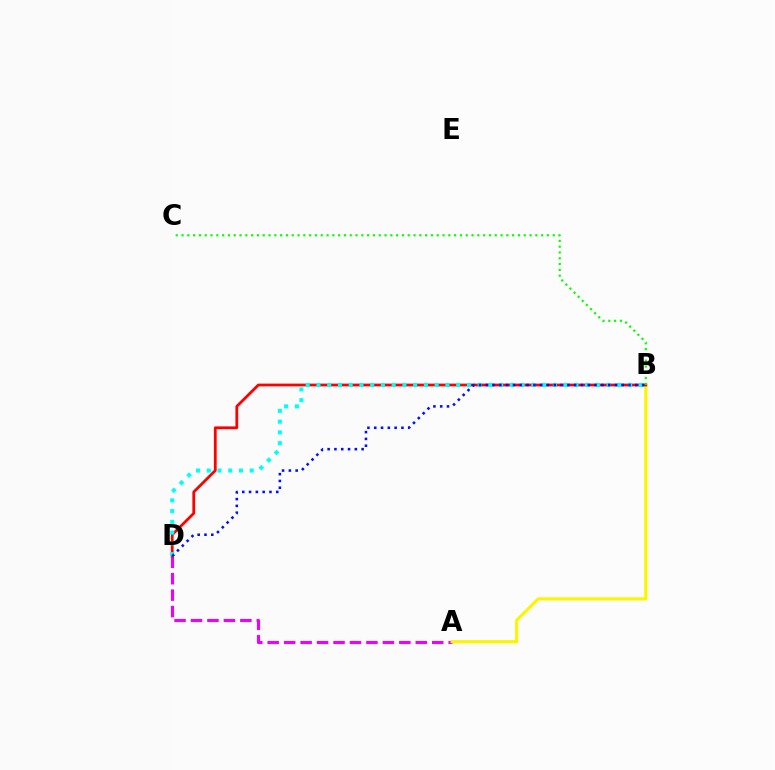{('A', 'D'): [{'color': '#ee00ff', 'line_style': 'dashed', 'thickness': 2.24}], ('A', 'B'): [{'color': '#fcf500', 'line_style': 'solid', 'thickness': 2.28}], ('B', 'D'): [{'color': '#ff0000', 'line_style': 'solid', 'thickness': 1.99}, {'color': '#00fff6', 'line_style': 'dotted', 'thickness': 2.92}, {'color': '#0010ff', 'line_style': 'dotted', 'thickness': 1.85}], ('B', 'C'): [{'color': '#08ff00', 'line_style': 'dotted', 'thickness': 1.58}]}